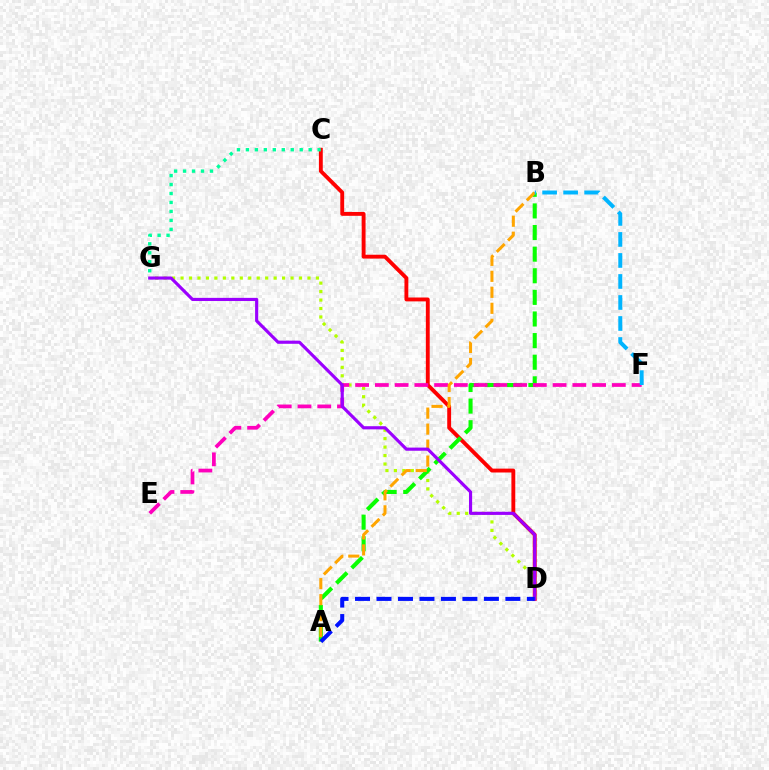{('C', 'D'): [{'color': '#ff0000', 'line_style': 'solid', 'thickness': 2.79}], ('D', 'G'): [{'color': '#b3ff00', 'line_style': 'dotted', 'thickness': 2.3}, {'color': '#9b00ff', 'line_style': 'solid', 'thickness': 2.26}], ('C', 'G'): [{'color': '#00ff9d', 'line_style': 'dotted', 'thickness': 2.44}], ('A', 'B'): [{'color': '#08ff00', 'line_style': 'dashed', 'thickness': 2.94}, {'color': '#ffa500', 'line_style': 'dashed', 'thickness': 2.17}], ('E', 'F'): [{'color': '#ff00bd', 'line_style': 'dashed', 'thickness': 2.68}], ('A', 'D'): [{'color': '#0010ff', 'line_style': 'dashed', 'thickness': 2.92}], ('B', 'F'): [{'color': '#00b5ff', 'line_style': 'dashed', 'thickness': 2.85}]}